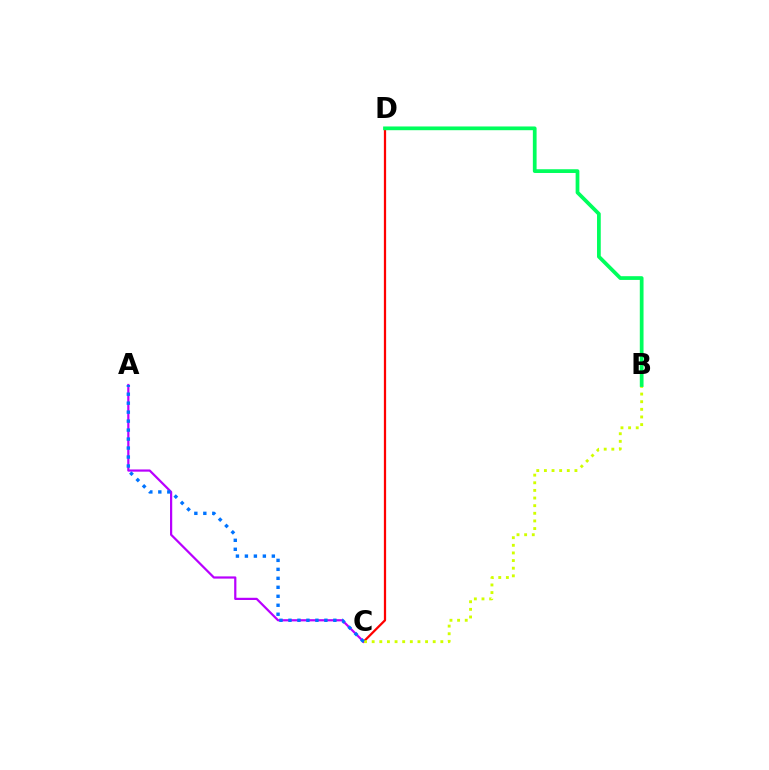{('C', 'D'): [{'color': '#ff0000', 'line_style': 'solid', 'thickness': 1.62}], ('A', 'C'): [{'color': '#b900ff', 'line_style': 'solid', 'thickness': 1.6}, {'color': '#0074ff', 'line_style': 'dotted', 'thickness': 2.44}], ('B', 'C'): [{'color': '#d1ff00', 'line_style': 'dotted', 'thickness': 2.07}], ('B', 'D'): [{'color': '#00ff5c', 'line_style': 'solid', 'thickness': 2.69}]}